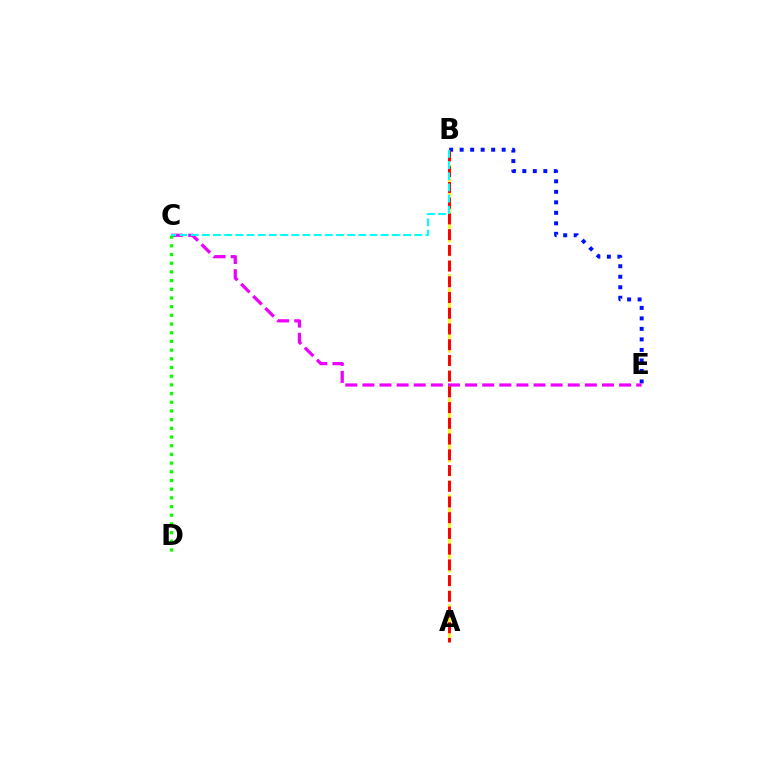{('A', 'B'): [{'color': '#fcf500', 'line_style': 'dashed', 'thickness': 1.87}, {'color': '#ff0000', 'line_style': 'dashed', 'thickness': 2.14}], ('B', 'E'): [{'color': '#0010ff', 'line_style': 'dotted', 'thickness': 2.85}], ('C', 'E'): [{'color': '#ee00ff', 'line_style': 'dashed', 'thickness': 2.32}], ('C', 'D'): [{'color': '#08ff00', 'line_style': 'dotted', 'thickness': 2.36}], ('B', 'C'): [{'color': '#00fff6', 'line_style': 'dashed', 'thickness': 1.52}]}